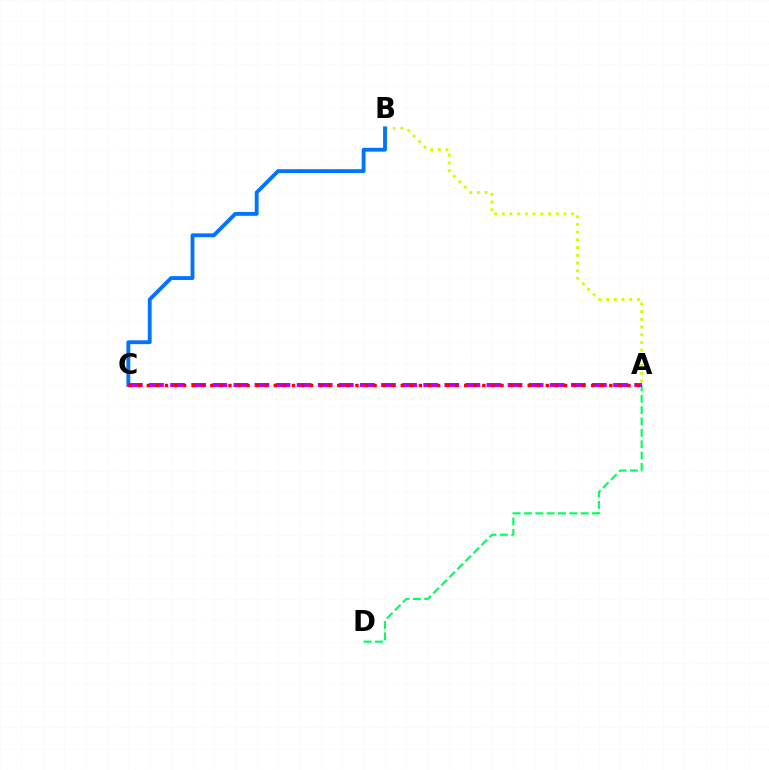{('A', 'B'): [{'color': '#d1ff00', 'line_style': 'dotted', 'thickness': 2.09}], ('A', 'D'): [{'color': '#00ff5c', 'line_style': 'dashed', 'thickness': 1.54}], ('B', 'C'): [{'color': '#0074ff', 'line_style': 'solid', 'thickness': 2.77}], ('A', 'C'): [{'color': '#b900ff', 'line_style': 'dashed', 'thickness': 2.87}, {'color': '#ff0000', 'line_style': 'dotted', 'thickness': 2.46}]}